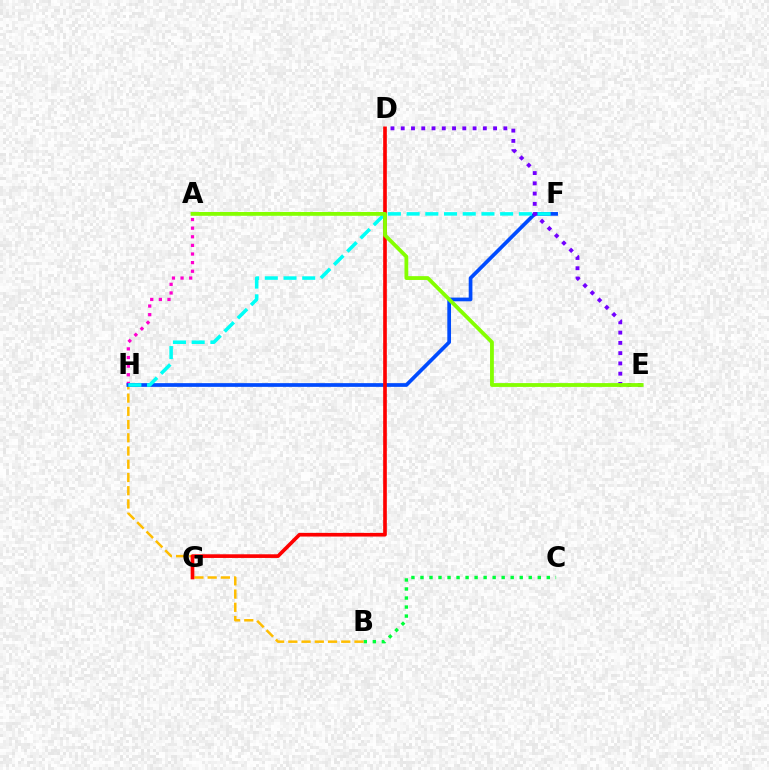{('B', 'C'): [{'color': '#00ff39', 'line_style': 'dotted', 'thickness': 2.45}], ('A', 'H'): [{'color': '#ff00cf', 'line_style': 'dotted', 'thickness': 2.34}], ('B', 'H'): [{'color': '#ffbd00', 'line_style': 'dashed', 'thickness': 1.8}], ('F', 'H'): [{'color': '#004bff', 'line_style': 'solid', 'thickness': 2.67}, {'color': '#00fff6', 'line_style': 'dashed', 'thickness': 2.54}], ('D', 'G'): [{'color': '#ff0000', 'line_style': 'solid', 'thickness': 2.63}], ('D', 'E'): [{'color': '#7200ff', 'line_style': 'dotted', 'thickness': 2.79}], ('A', 'E'): [{'color': '#84ff00', 'line_style': 'solid', 'thickness': 2.75}]}